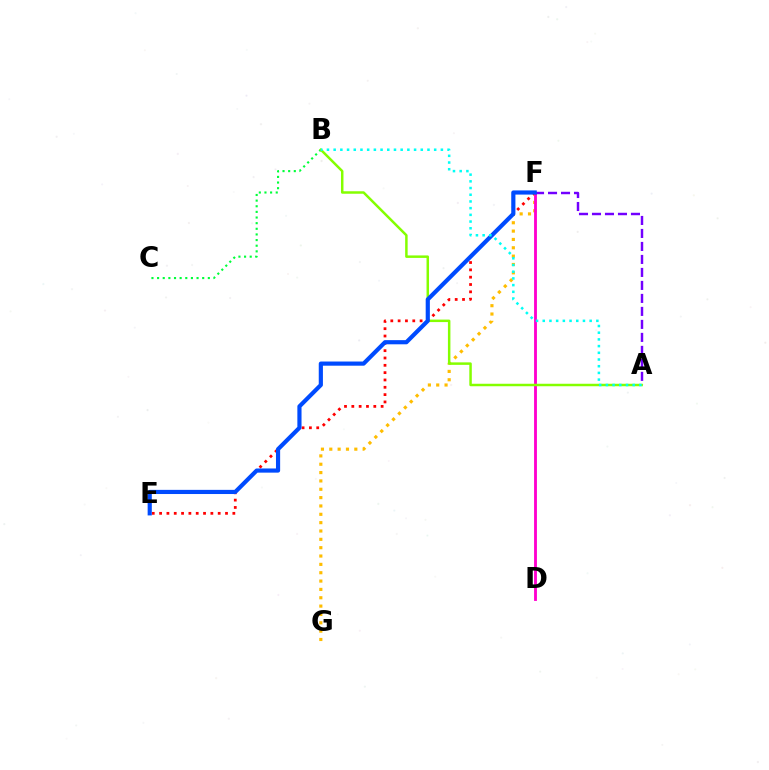{('F', 'G'): [{'color': '#ffbd00', 'line_style': 'dotted', 'thickness': 2.27}], ('E', 'F'): [{'color': '#ff0000', 'line_style': 'dotted', 'thickness': 1.99}, {'color': '#004bff', 'line_style': 'solid', 'thickness': 3.0}], ('B', 'C'): [{'color': '#00ff39', 'line_style': 'dotted', 'thickness': 1.53}], ('D', 'F'): [{'color': '#ff00cf', 'line_style': 'solid', 'thickness': 2.05}], ('A', 'F'): [{'color': '#7200ff', 'line_style': 'dashed', 'thickness': 1.76}], ('A', 'B'): [{'color': '#84ff00', 'line_style': 'solid', 'thickness': 1.79}, {'color': '#00fff6', 'line_style': 'dotted', 'thickness': 1.82}]}